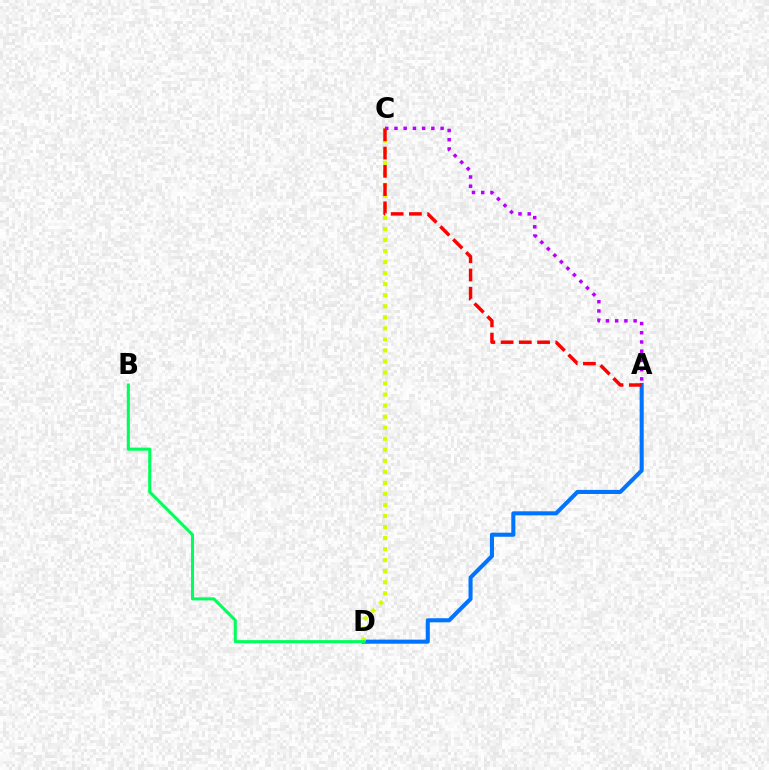{('A', 'D'): [{'color': '#0074ff', 'line_style': 'solid', 'thickness': 2.93}], ('C', 'D'): [{'color': '#d1ff00', 'line_style': 'dotted', 'thickness': 3.0}], ('A', 'C'): [{'color': '#ff0000', 'line_style': 'dashed', 'thickness': 2.48}, {'color': '#b900ff', 'line_style': 'dotted', 'thickness': 2.51}], ('B', 'D'): [{'color': '#00ff5c', 'line_style': 'solid', 'thickness': 2.2}]}